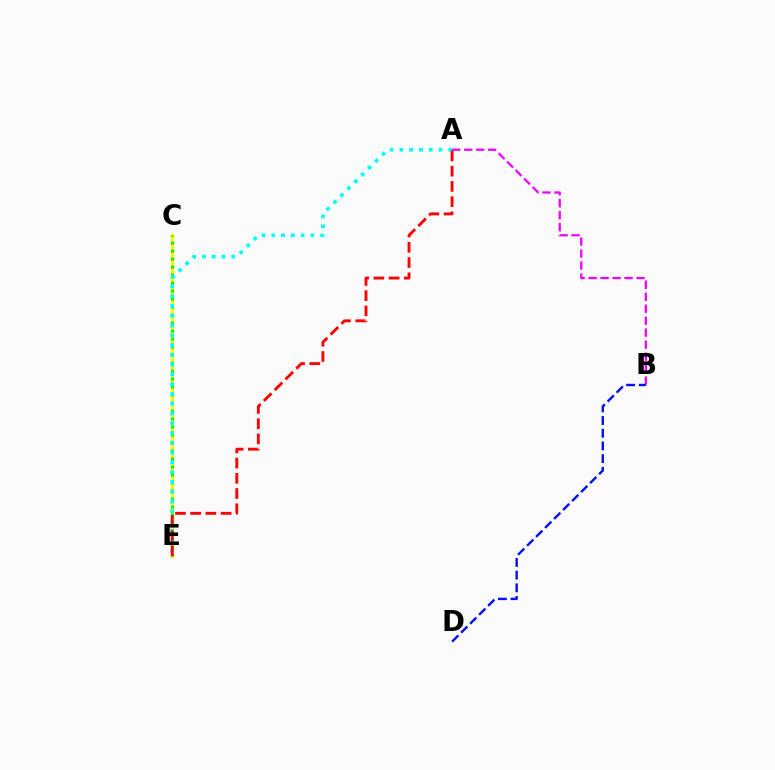{('C', 'E'): [{'color': '#fcf500', 'line_style': 'solid', 'thickness': 2.34}, {'color': '#08ff00', 'line_style': 'dotted', 'thickness': 2.17}], ('A', 'E'): [{'color': '#00fff6', 'line_style': 'dotted', 'thickness': 2.66}, {'color': '#ff0000', 'line_style': 'dashed', 'thickness': 2.07}], ('A', 'B'): [{'color': '#ee00ff', 'line_style': 'dashed', 'thickness': 1.63}], ('B', 'D'): [{'color': '#0010ff', 'line_style': 'dashed', 'thickness': 1.72}]}